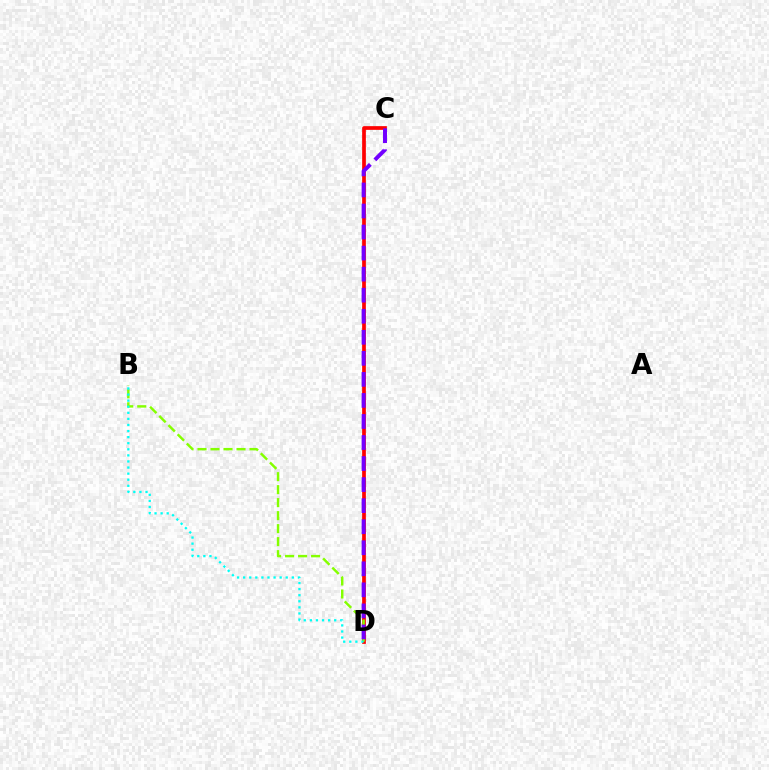{('C', 'D'): [{'color': '#ff0000', 'line_style': 'solid', 'thickness': 2.67}, {'color': '#7200ff', 'line_style': 'dashed', 'thickness': 2.86}], ('B', 'D'): [{'color': '#84ff00', 'line_style': 'dashed', 'thickness': 1.77}, {'color': '#00fff6', 'line_style': 'dotted', 'thickness': 1.65}]}